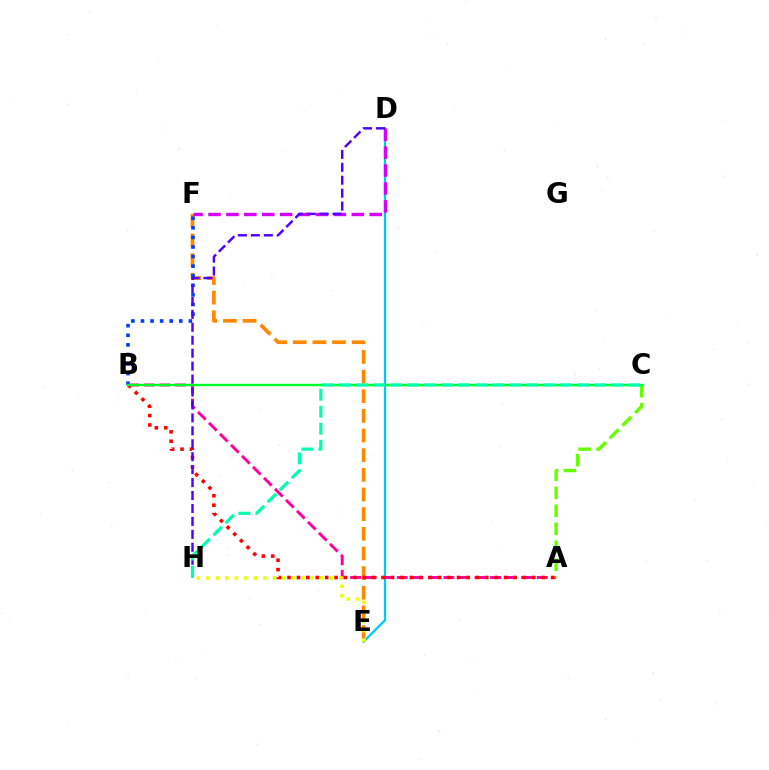{('D', 'E'): [{'color': '#00c7ff', 'line_style': 'solid', 'thickness': 1.64}], ('A', 'B'): [{'color': '#ff00a0', 'line_style': 'dashed', 'thickness': 2.11}, {'color': '#ff0000', 'line_style': 'dotted', 'thickness': 2.56}], ('E', 'F'): [{'color': '#ff8800', 'line_style': 'dashed', 'thickness': 2.67}], ('D', 'F'): [{'color': '#d600ff', 'line_style': 'dashed', 'thickness': 2.43}], ('A', 'C'): [{'color': '#66ff00', 'line_style': 'dashed', 'thickness': 2.44}], ('B', 'F'): [{'color': '#003fff', 'line_style': 'dotted', 'thickness': 2.6}], ('B', 'C'): [{'color': '#00ff27', 'line_style': 'solid', 'thickness': 1.72}], ('D', 'H'): [{'color': '#4f00ff', 'line_style': 'dashed', 'thickness': 1.76}], ('E', 'H'): [{'color': '#eeff00', 'line_style': 'dotted', 'thickness': 2.58}], ('C', 'H'): [{'color': '#00ffaf', 'line_style': 'dashed', 'thickness': 2.31}]}